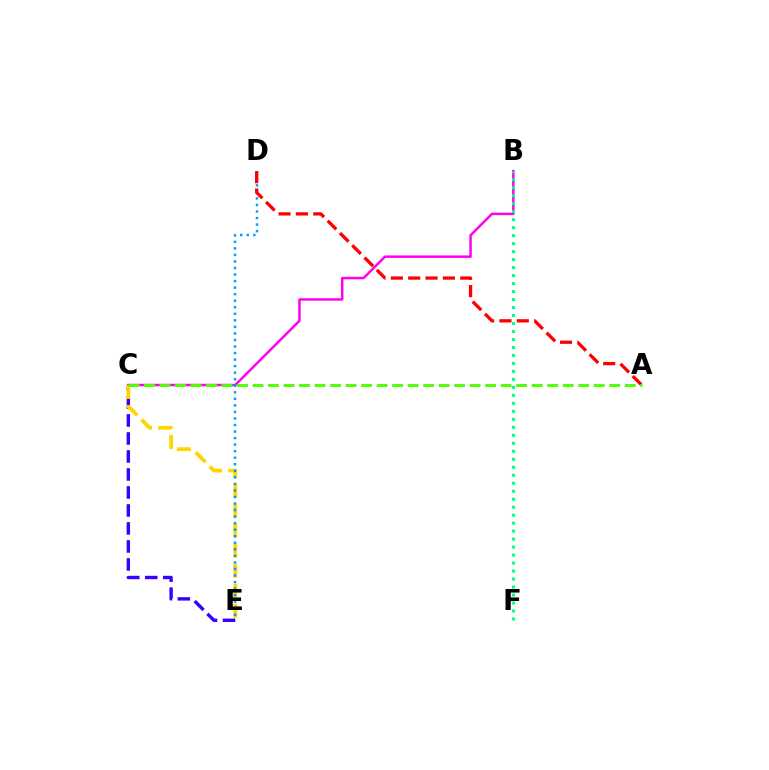{('C', 'E'): [{'color': '#3700ff', 'line_style': 'dashed', 'thickness': 2.44}, {'color': '#ffd500', 'line_style': 'dashed', 'thickness': 2.72}], ('B', 'C'): [{'color': '#ff00ed', 'line_style': 'solid', 'thickness': 1.77}], ('B', 'F'): [{'color': '#00ff86', 'line_style': 'dotted', 'thickness': 2.17}], ('D', 'E'): [{'color': '#009eff', 'line_style': 'dotted', 'thickness': 1.78}], ('A', 'D'): [{'color': '#ff0000', 'line_style': 'dashed', 'thickness': 2.36}], ('A', 'C'): [{'color': '#4fff00', 'line_style': 'dashed', 'thickness': 2.11}]}